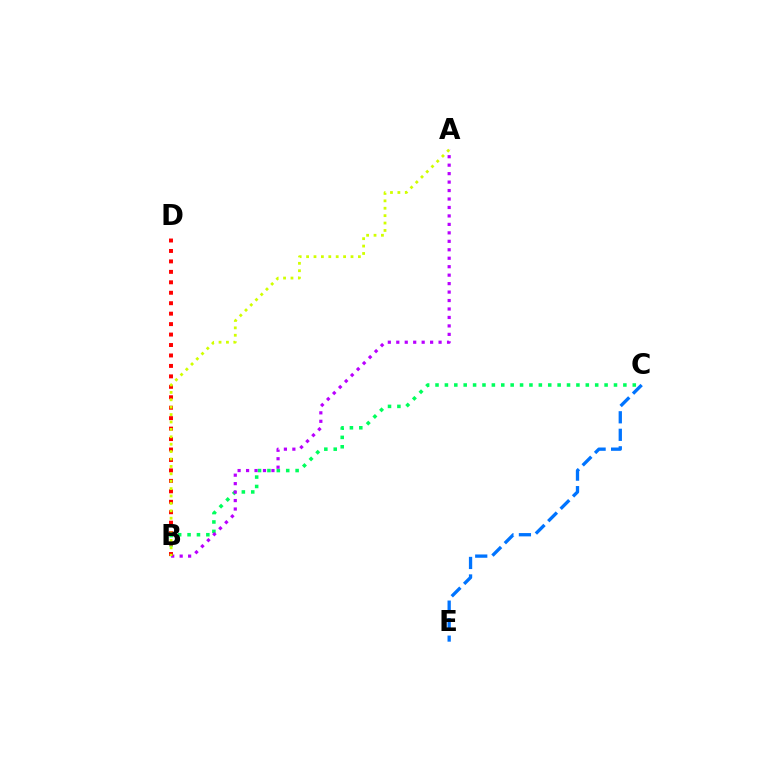{('B', 'C'): [{'color': '#00ff5c', 'line_style': 'dotted', 'thickness': 2.55}], ('A', 'B'): [{'color': '#b900ff', 'line_style': 'dotted', 'thickness': 2.3}, {'color': '#d1ff00', 'line_style': 'dotted', 'thickness': 2.01}], ('B', 'D'): [{'color': '#ff0000', 'line_style': 'dotted', 'thickness': 2.84}], ('C', 'E'): [{'color': '#0074ff', 'line_style': 'dashed', 'thickness': 2.38}]}